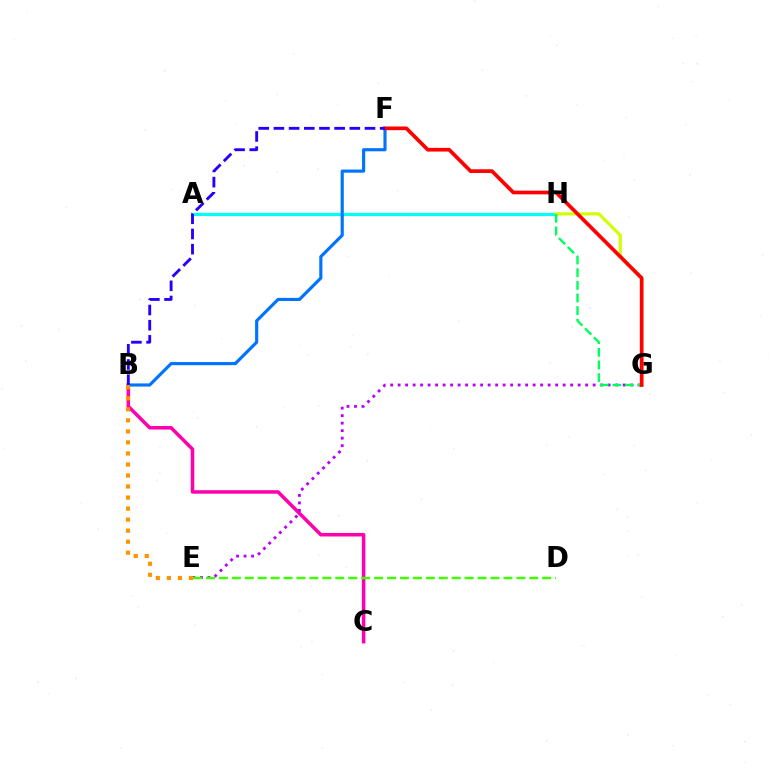{('B', 'C'): [{'color': '#ff00ac', 'line_style': 'solid', 'thickness': 2.53}], ('E', 'G'): [{'color': '#b900ff', 'line_style': 'dotted', 'thickness': 2.04}], ('A', 'H'): [{'color': '#00fff6', 'line_style': 'solid', 'thickness': 2.32}], ('B', 'F'): [{'color': '#0074ff', 'line_style': 'solid', 'thickness': 2.27}, {'color': '#2500ff', 'line_style': 'dashed', 'thickness': 2.06}], ('G', 'H'): [{'color': '#d1ff00', 'line_style': 'solid', 'thickness': 2.28}, {'color': '#00ff5c', 'line_style': 'dashed', 'thickness': 1.72}], ('D', 'E'): [{'color': '#3dff00', 'line_style': 'dashed', 'thickness': 1.76}], ('F', 'G'): [{'color': '#ff0000', 'line_style': 'solid', 'thickness': 2.66}], ('B', 'E'): [{'color': '#ff9400', 'line_style': 'dotted', 'thickness': 3.0}]}